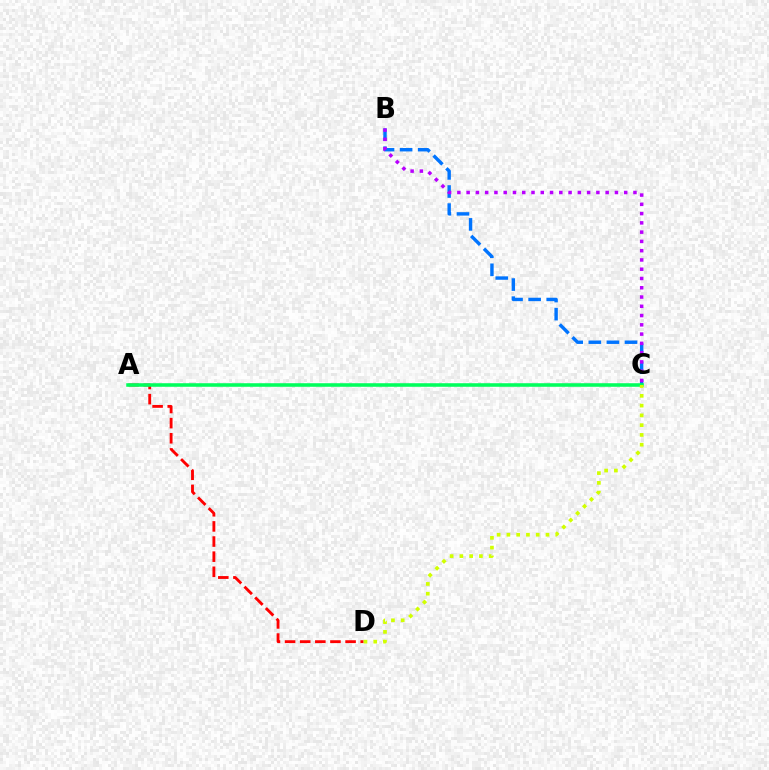{('A', 'D'): [{'color': '#ff0000', 'line_style': 'dashed', 'thickness': 2.05}], ('B', 'C'): [{'color': '#0074ff', 'line_style': 'dashed', 'thickness': 2.46}, {'color': '#b900ff', 'line_style': 'dotted', 'thickness': 2.52}], ('A', 'C'): [{'color': '#00ff5c', 'line_style': 'solid', 'thickness': 2.56}], ('C', 'D'): [{'color': '#d1ff00', 'line_style': 'dotted', 'thickness': 2.66}]}